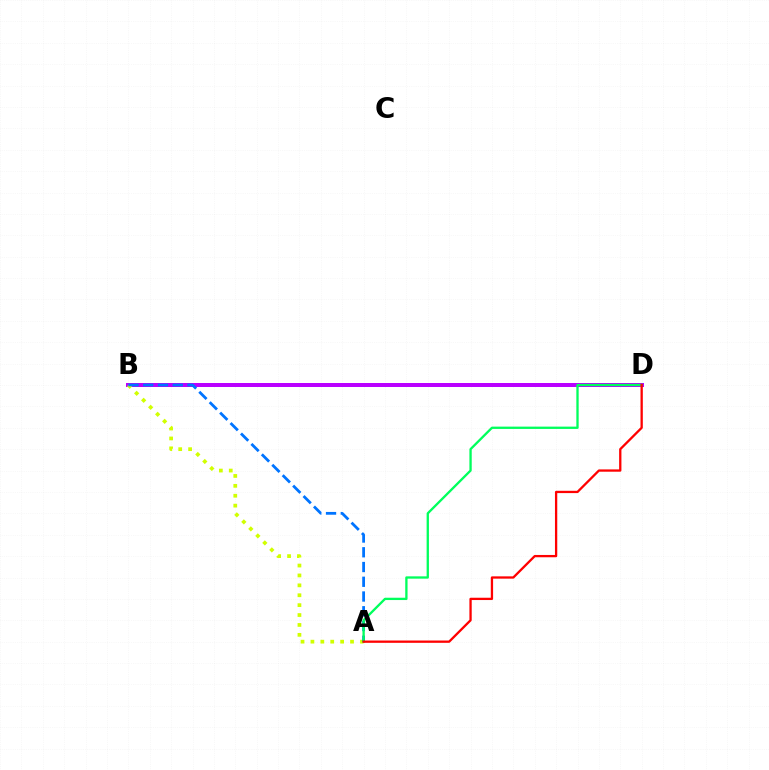{('B', 'D'): [{'color': '#b900ff', 'line_style': 'solid', 'thickness': 2.87}], ('A', 'B'): [{'color': '#d1ff00', 'line_style': 'dotted', 'thickness': 2.69}, {'color': '#0074ff', 'line_style': 'dashed', 'thickness': 2.0}], ('A', 'D'): [{'color': '#00ff5c', 'line_style': 'solid', 'thickness': 1.67}, {'color': '#ff0000', 'line_style': 'solid', 'thickness': 1.65}]}